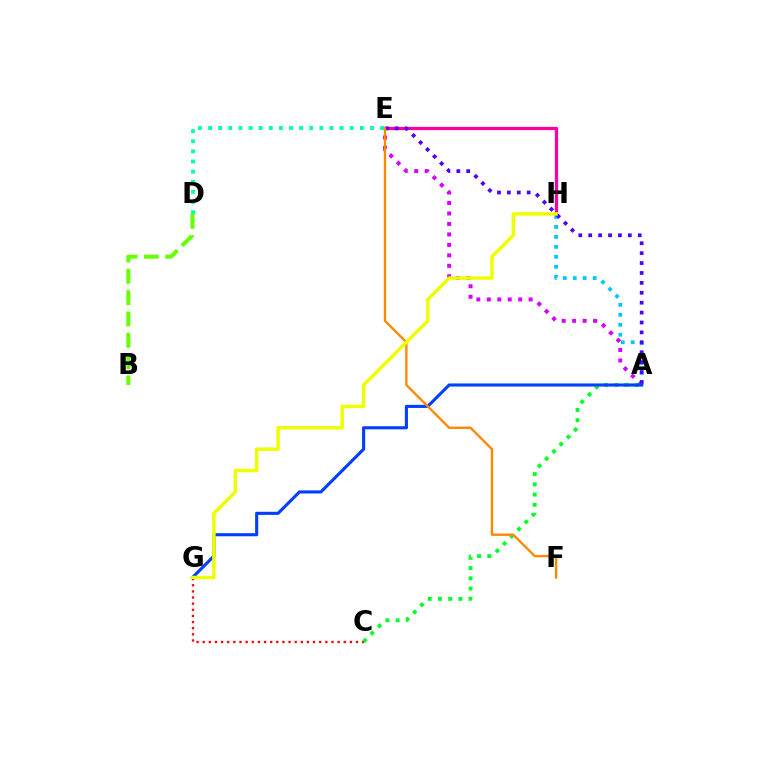{('C', 'G'): [{'color': '#ff0000', 'line_style': 'dotted', 'thickness': 1.67}], ('B', 'D'): [{'color': '#66ff00', 'line_style': 'dashed', 'thickness': 2.9}], ('A', 'E'): [{'color': '#d600ff', 'line_style': 'dotted', 'thickness': 2.84}, {'color': '#4f00ff', 'line_style': 'dotted', 'thickness': 2.69}], ('D', 'E'): [{'color': '#00ffaf', 'line_style': 'dotted', 'thickness': 2.75}], ('A', 'C'): [{'color': '#00ff27', 'line_style': 'dotted', 'thickness': 2.78}], ('E', 'H'): [{'color': '#ff00a0', 'line_style': 'solid', 'thickness': 2.35}], ('A', 'H'): [{'color': '#00c7ff', 'line_style': 'dotted', 'thickness': 2.71}], ('A', 'G'): [{'color': '#003fff', 'line_style': 'solid', 'thickness': 2.23}], ('E', 'F'): [{'color': '#ff8800', 'line_style': 'solid', 'thickness': 1.7}], ('G', 'H'): [{'color': '#eeff00', 'line_style': 'solid', 'thickness': 2.5}]}